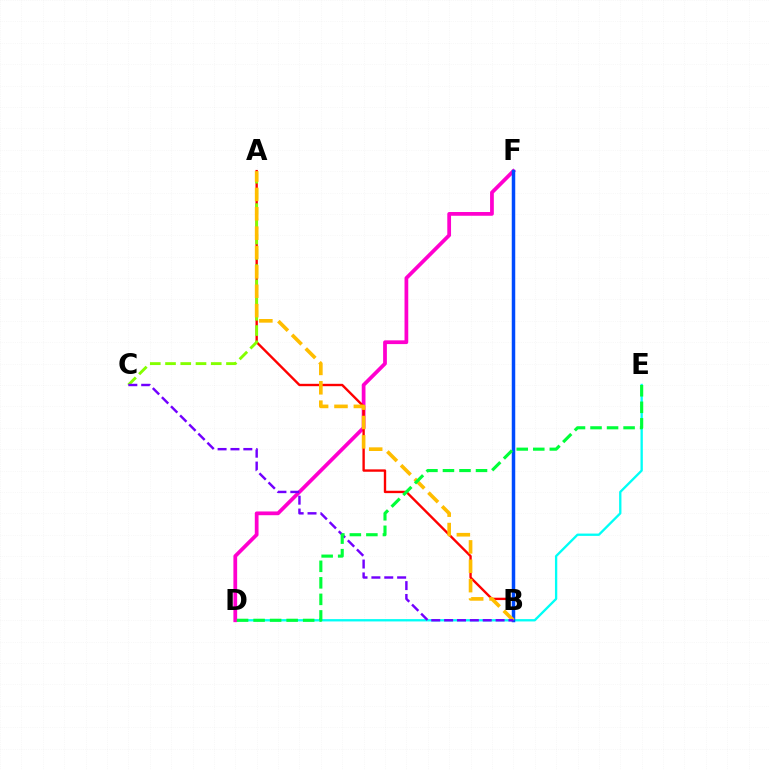{('D', 'E'): [{'color': '#00fff6', 'line_style': 'solid', 'thickness': 1.67}, {'color': '#00ff39', 'line_style': 'dashed', 'thickness': 2.25}], ('D', 'F'): [{'color': '#ff00cf', 'line_style': 'solid', 'thickness': 2.7}], ('A', 'B'): [{'color': '#ff0000', 'line_style': 'solid', 'thickness': 1.71}, {'color': '#ffbd00', 'line_style': 'dashed', 'thickness': 2.63}], ('B', 'F'): [{'color': '#004bff', 'line_style': 'solid', 'thickness': 2.51}], ('A', 'C'): [{'color': '#84ff00', 'line_style': 'dashed', 'thickness': 2.07}], ('B', 'C'): [{'color': '#7200ff', 'line_style': 'dashed', 'thickness': 1.75}]}